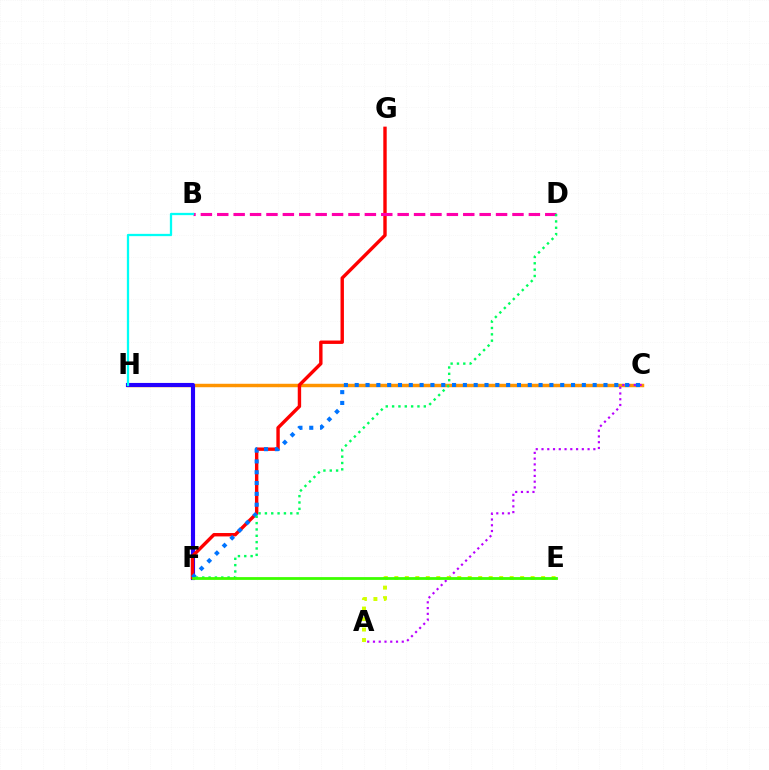{('C', 'H'): [{'color': '#ff9400', 'line_style': 'solid', 'thickness': 2.49}], ('A', 'C'): [{'color': '#b900ff', 'line_style': 'dotted', 'thickness': 1.56}], ('F', 'H'): [{'color': '#2500ff', 'line_style': 'solid', 'thickness': 2.97}], ('F', 'G'): [{'color': '#ff0000', 'line_style': 'solid', 'thickness': 2.45}], ('C', 'F'): [{'color': '#0074ff', 'line_style': 'dotted', 'thickness': 2.94}], ('B', 'D'): [{'color': '#ff00ac', 'line_style': 'dashed', 'thickness': 2.23}], ('D', 'F'): [{'color': '#00ff5c', 'line_style': 'dotted', 'thickness': 1.72}], ('A', 'E'): [{'color': '#d1ff00', 'line_style': 'dotted', 'thickness': 2.85}], ('B', 'H'): [{'color': '#00fff6', 'line_style': 'solid', 'thickness': 1.64}], ('E', 'F'): [{'color': '#3dff00', 'line_style': 'solid', 'thickness': 2.01}]}